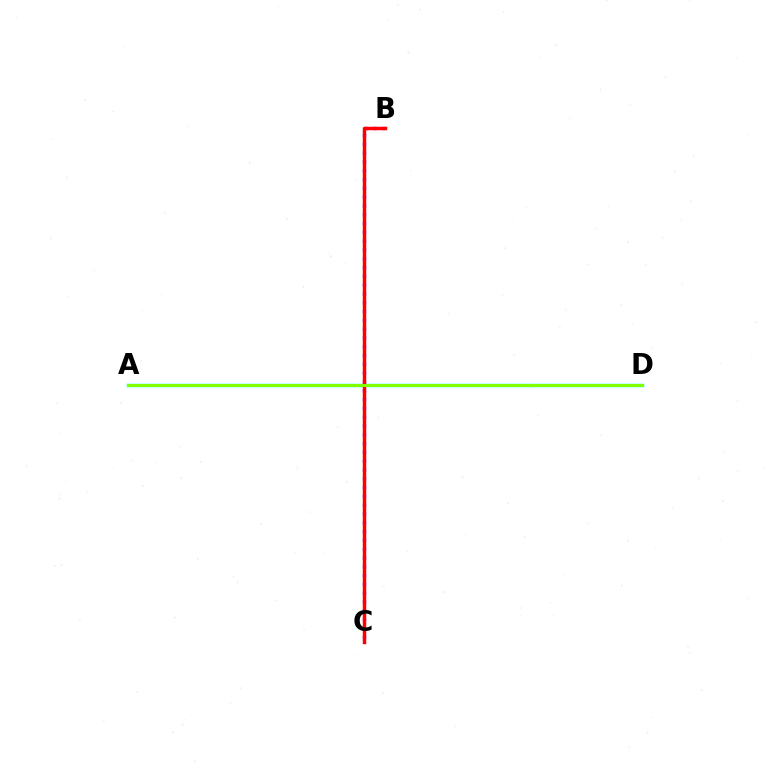{('A', 'D'): [{'color': '#00fff6', 'line_style': 'solid', 'thickness': 2.5}, {'color': '#84ff00', 'line_style': 'solid', 'thickness': 2.18}], ('B', 'C'): [{'color': '#7200ff', 'line_style': 'dotted', 'thickness': 2.39}, {'color': '#ff0000', 'line_style': 'solid', 'thickness': 2.49}]}